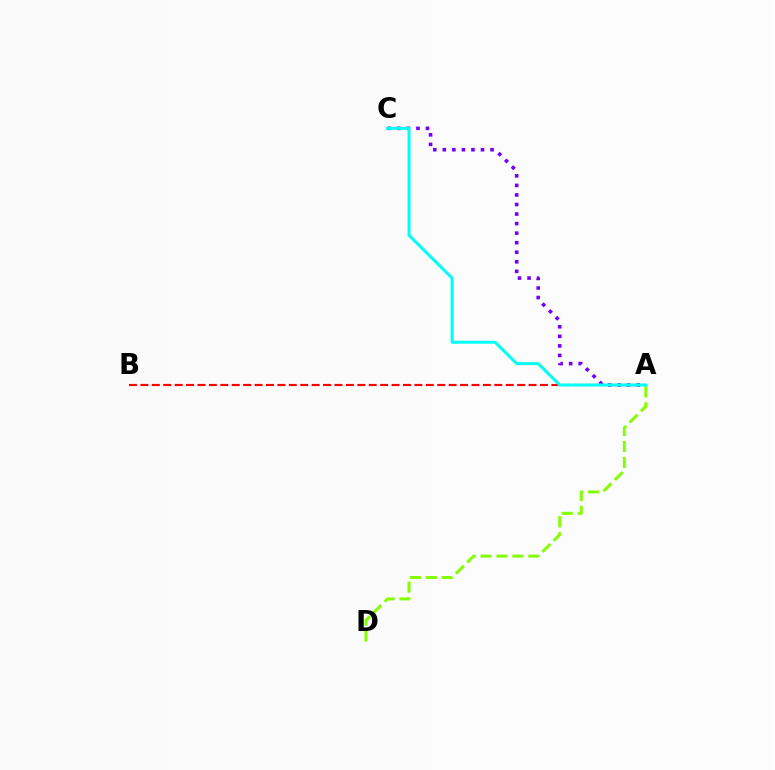{('A', 'B'): [{'color': '#ff0000', 'line_style': 'dashed', 'thickness': 1.55}], ('A', 'D'): [{'color': '#84ff00', 'line_style': 'dashed', 'thickness': 2.16}], ('A', 'C'): [{'color': '#7200ff', 'line_style': 'dotted', 'thickness': 2.59}, {'color': '#00fff6', 'line_style': 'solid', 'thickness': 2.15}]}